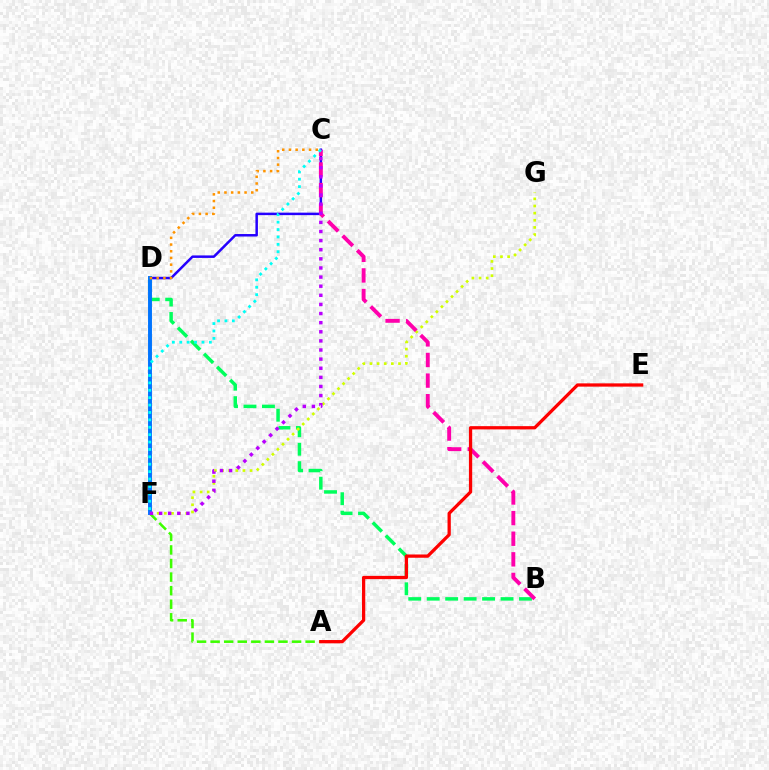{('C', 'D'): [{'color': '#2500ff', 'line_style': 'solid', 'thickness': 1.8}, {'color': '#ff9400', 'line_style': 'dotted', 'thickness': 1.82}], ('B', 'D'): [{'color': '#00ff5c', 'line_style': 'dashed', 'thickness': 2.51}], ('A', 'F'): [{'color': '#3dff00', 'line_style': 'dashed', 'thickness': 1.84}], ('F', 'G'): [{'color': '#d1ff00', 'line_style': 'dotted', 'thickness': 1.94}], ('D', 'F'): [{'color': '#0074ff', 'line_style': 'solid', 'thickness': 2.83}], ('B', 'C'): [{'color': '#ff00ac', 'line_style': 'dashed', 'thickness': 2.8}], ('A', 'E'): [{'color': '#ff0000', 'line_style': 'solid', 'thickness': 2.35}], ('C', 'F'): [{'color': '#b900ff', 'line_style': 'dotted', 'thickness': 2.48}, {'color': '#00fff6', 'line_style': 'dotted', 'thickness': 2.01}]}